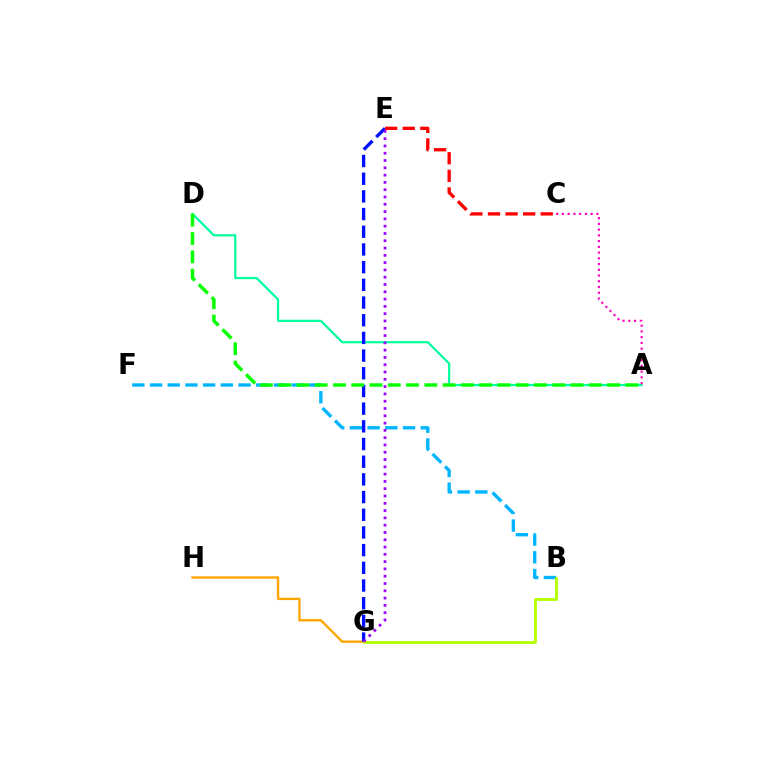{('B', 'F'): [{'color': '#00b5ff', 'line_style': 'dashed', 'thickness': 2.41}], ('G', 'H'): [{'color': '#ffa500', 'line_style': 'solid', 'thickness': 1.7}], ('A', 'D'): [{'color': '#00ff9d', 'line_style': 'solid', 'thickness': 1.59}, {'color': '#08ff00', 'line_style': 'dashed', 'thickness': 2.48}], ('E', 'G'): [{'color': '#0010ff', 'line_style': 'dashed', 'thickness': 2.4}, {'color': '#9b00ff', 'line_style': 'dotted', 'thickness': 1.98}], ('C', 'E'): [{'color': '#ff0000', 'line_style': 'dashed', 'thickness': 2.39}], ('B', 'G'): [{'color': '#b3ff00', 'line_style': 'solid', 'thickness': 2.03}], ('A', 'C'): [{'color': '#ff00bd', 'line_style': 'dotted', 'thickness': 1.56}]}